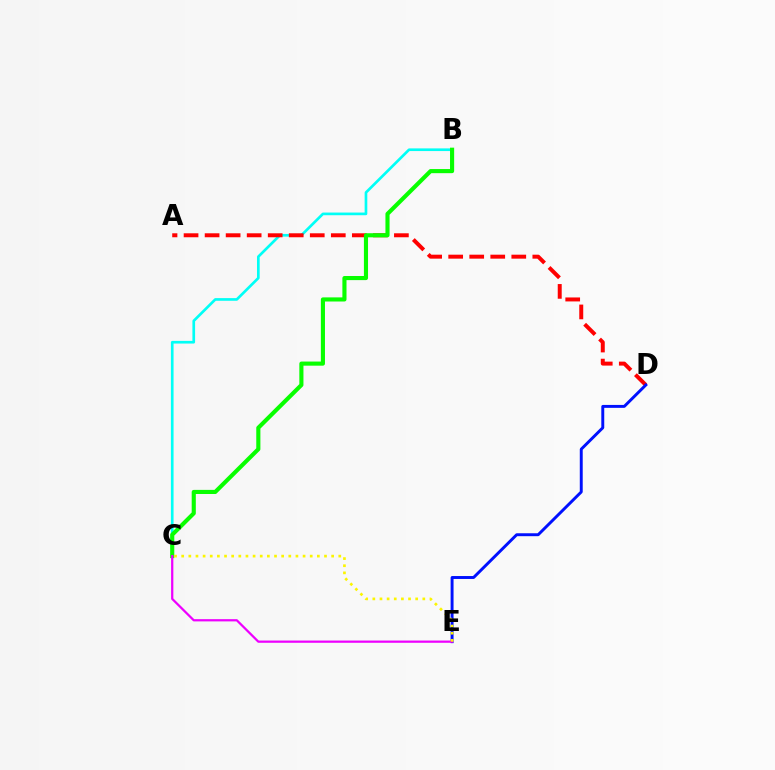{('B', 'C'): [{'color': '#00fff6', 'line_style': 'solid', 'thickness': 1.92}, {'color': '#08ff00', 'line_style': 'solid', 'thickness': 2.97}], ('A', 'D'): [{'color': '#ff0000', 'line_style': 'dashed', 'thickness': 2.86}], ('D', 'E'): [{'color': '#0010ff', 'line_style': 'solid', 'thickness': 2.11}], ('C', 'E'): [{'color': '#ee00ff', 'line_style': 'solid', 'thickness': 1.61}, {'color': '#fcf500', 'line_style': 'dotted', 'thickness': 1.94}]}